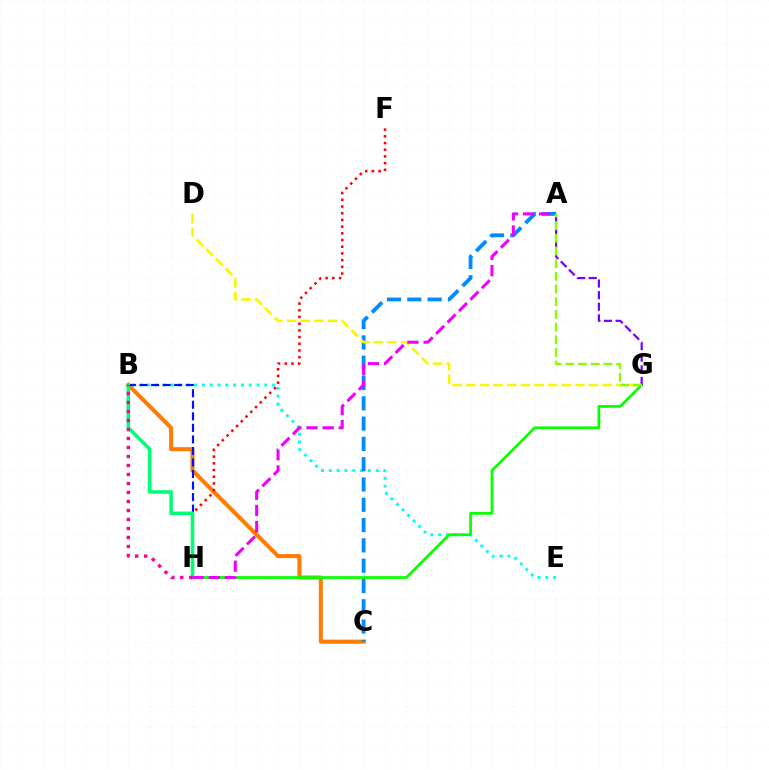{('B', 'C'): [{'color': '#ff7c00', 'line_style': 'solid', 'thickness': 2.92}], ('B', 'E'): [{'color': '#00fff6', 'line_style': 'dotted', 'thickness': 2.12}], ('F', 'H'): [{'color': '#ff0000', 'line_style': 'dotted', 'thickness': 1.82}], ('G', 'H'): [{'color': '#08ff00', 'line_style': 'solid', 'thickness': 1.96}], ('A', 'C'): [{'color': '#008cff', 'line_style': 'dashed', 'thickness': 2.76}], ('B', 'H'): [{'color': '#0010ff', 'line_style': 'dashed', 'thickness': 1.57}, {'color': '#00ff74', 'line_style': 'solid', 'thickness': 2.56}, {'color': '#ff0094', 'line_style': 'dotted', 'thickness': 2.44}], ('D', 'G'): [{'color': '#fcf500', 'line_style': 'dashed', 'thickness': 1.85}], ('A', 'H'): [{'color': '#ee00ff', 'line_style': 'dashed', 'thickness': 2.19}], ('A', 'G'): [{'color': '#7200ff', 'line_style': 'dashed', 'thickness': 1.58}, {'color': '#84ff00', 'line_style': 'dashed', 'thickness': 1.72}]}